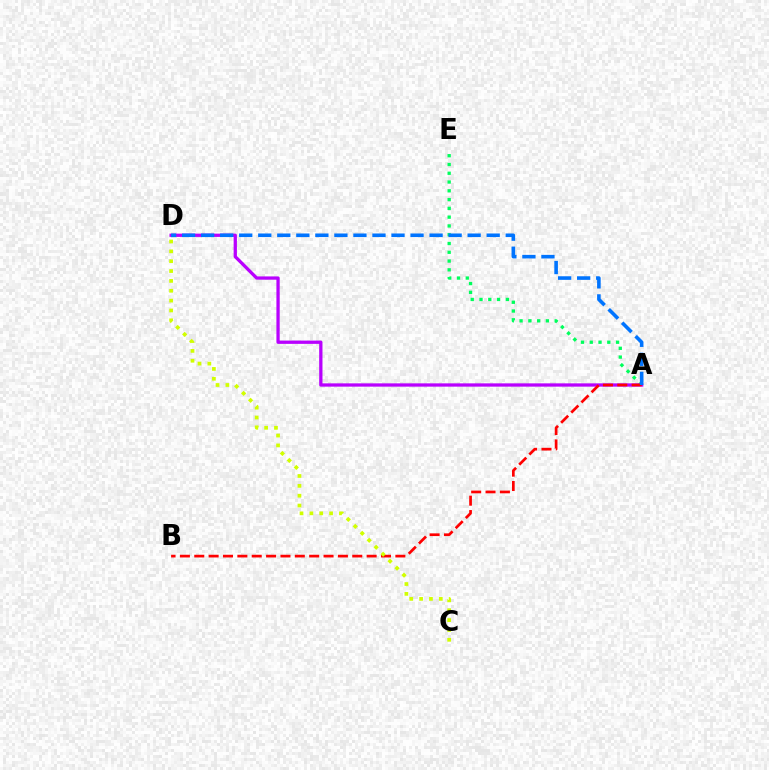{('A', 'E'): [{'color': '#00ff5c', 'line_style': 'dotted', 'thickness': 2.39}], ('A', 'D'): [{'color': '#b900ff', 'line_style': 'solid', 'thickness': 2.36}, {'color': '#0074ff', 'line_style': 'dashed', 'thickness': 2.59}], ('A', 'B'): [{'color': '#ff0000', 'line_style': 'dashed', 'thickness': 1.95}], ('C', 'D'): [{'color': '#d1ff00', 'line_style': 'dotted', 'thickness': 2.68}]}